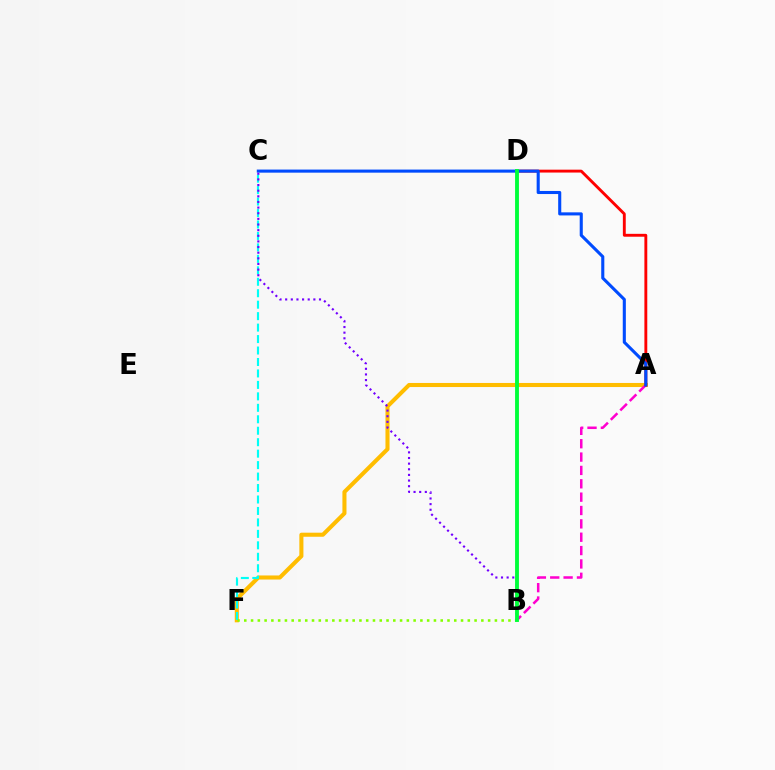{('A', 'F'): [{'color': '#ffbd00', 'line_style': 'solid', 'thickness': 2.93}], ('A', 'B'): [{'color': '#ff00cf', 'line_style': 'dashed', 'thickness': 1.81}], ('C', 'F'): [{'color': '#00fff6', 'line_style': 'dashed', 'thickness': 1.56}], ('A', 'D'): [{'color': '#ff0000', 'line_style': 'solid', 'thickness': 2.07}], ('A', 'C'): [{'color': '#004bff', 'line_style': 'solid', 'thickness': 2.22}], ('B', 'C'): [{'color': '#7200ff', 'line_style': 'dotted', 'thickness': 1.53}], ('B', 'F'): [{'color': '#84ff00', 'line_style': 'dotted', 'thickness': 1.84}], ('B', 'D'): [{'color': '#00ff39', 'line_style': 'solid', 'thickness': 2.78}]}